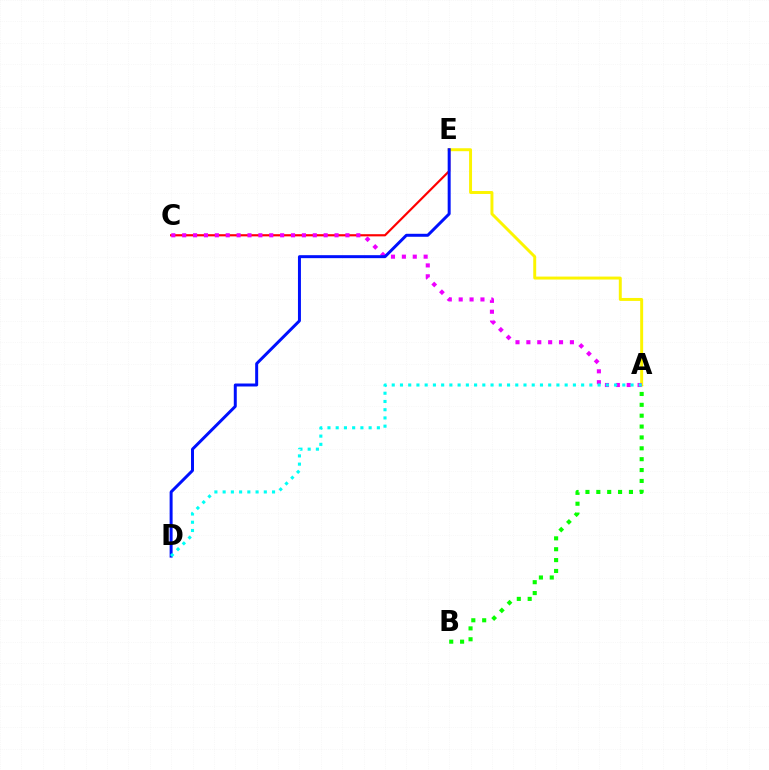{('A', 'E'): [{'color': '#fcf500', 'line_style': 'solid', 'thickness': 2.12}], ('C', 'E'): [{'color': '#ff0000', 'line_style': 'solid', 'thickness': 1.56}], ('A', 'C'): [{'color': '#ee00ff', 'line_style': 'dotted', 'thickness': 2.96}], ('A', 'B'): [{'color': '#08ff00', 'line_style': 'dotted', 'thickness': 2.95}], ('D', 'E'): [{'color': '#0010ff', 'line_style': 'solid', 'thickness': 2.14}], ('A', 'D'): [{'color': '#00fff6', 'line_style': 'dotted', 'thickness': 2.24}]}